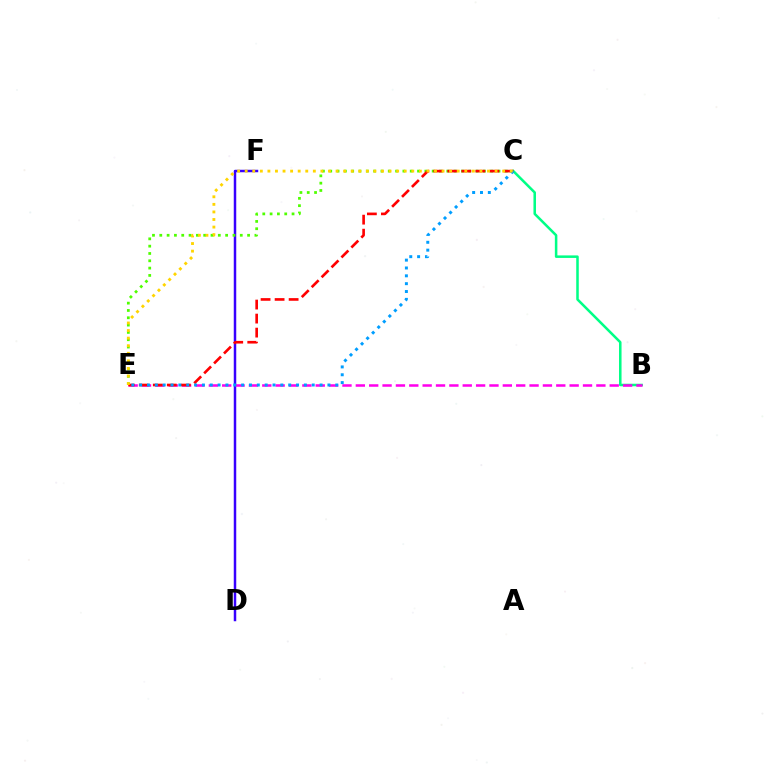{('D', 'F'): [{'color': '#3700ff', 'line_style': 'solid', 'thickness': 1.79}], ('B', 'C'): [{'color': '#00ff86', 'line_style': 'solid', 'thickness': 1.82}], ('B', 'E'): [{'color': '#ff00ed', 'line_style': 'dashed', 'thickness': 1.82}], ('C', 'E'): [{'color': '#4fff00', 'line_style': 'dotted', 'thickness': 1.99}, {'color': '#ff0000', 'line_style': 'dashed', 'thickness': 1.91}, {'color': '#009eff', 'line_style': 'dotted', 'thickness': 2.13}, {'color': '#ffd500', 'line_style': 'dotted', 'thickness': 2.06}]}